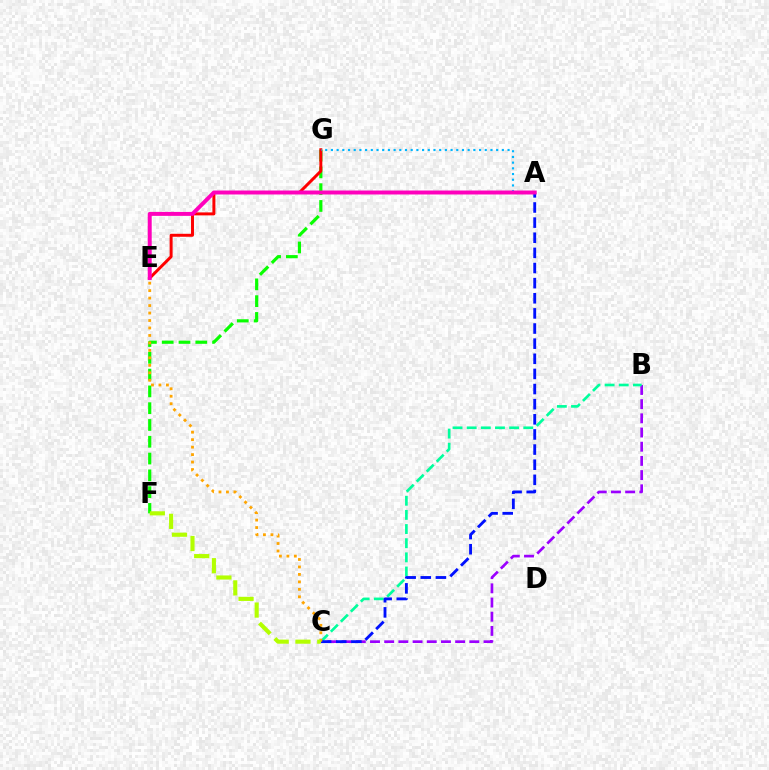{('B', 'C'): [{'color': '#9b00ff', 'line_style': 'dashed', 'thickness': 1.93}, {'color': '#00ff9d', 'line_style': 'dashed', 'thickness': 1.92}], ('F', 'G'): [{'color': '#08ff00', 'line_style': 'dashed', 'thickness': 2.28}], ('E', 'G'): [{'color': '#ff0000', 'line_style': 'solid', 'thickness': 2.14}], ('A', 'G'): [{'color': '#00b5ff', 'line_style': 'dotted', 'thickness': 1.55}], ('A', 'C'): [{'color': '#0010ff', 'line_style': 'dashed', 'thickness': 2.06}], ('C', 'E'): [{'color': '#ffa500', 'line_style': 'dotted', 'thickness': 2.03}], ('C', 'F'): [{'color': '#b3ff00', 'line_style': 'dashed', 'thickness': 2.96}], ('A', 'E'): [{'color': '#ff00bd', 'line_style': 'solid', 'thickness': 2.85}]}